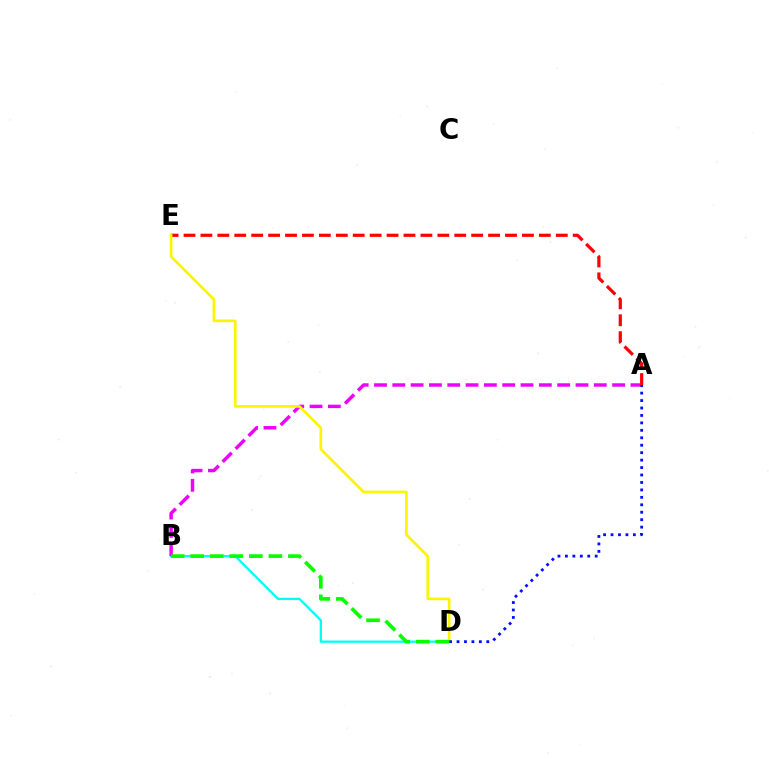{('B', 'D'): [{'color': '#00fff6', 'line_style': 'solid', 'thickness': 1.67}, {'color': '#08ff00', 'line_style': 'dashed', 'thickness': 2.65}], ('A', 'B'): [{'color': '#ee00ff', 'line_style': 'dashed', 'thickness': 2.49}], ('A', 'E'): [{'color': '#ff0000', 'line_style': 'dashed', 'thickness': 2.3}], ('D', 'E'): [{'color': '#fcf500', 'line_style': 'solid', 'thickness': 1.91}], ('A', 'D'): [{'color': '#0010ff', 'line_style': 'dotted', 'thickness': 2.02}]}